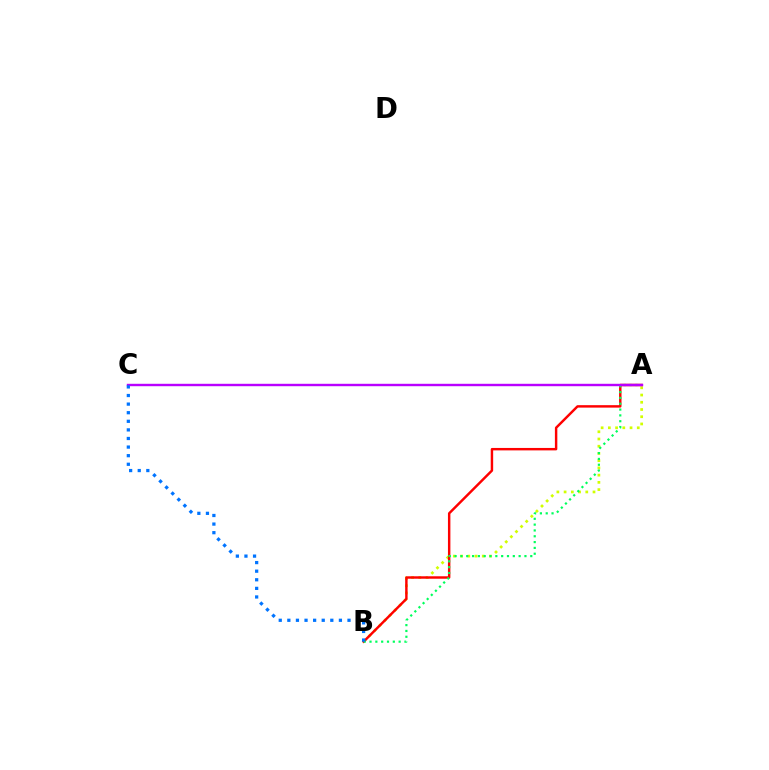{('A', 'B'): [{'color': '#d1ff00', 'line_style': 'dotted', 'thickness': 1.96}, {'color': '#ff0000', 'line_style': 'solid', 'thickness': 1.76}, {'color': '#00ff5c', 'line_style': 'dotted', 'thickness': 1.58}], ('A', 'C'): [{'color': '#b900ff', 'line_style': 'solid', 'thickness': 1.74}], ('B', 'C'): [{'color': '#0074ff', 'line_style': 'dotted', 'thickness': 2.33}]}